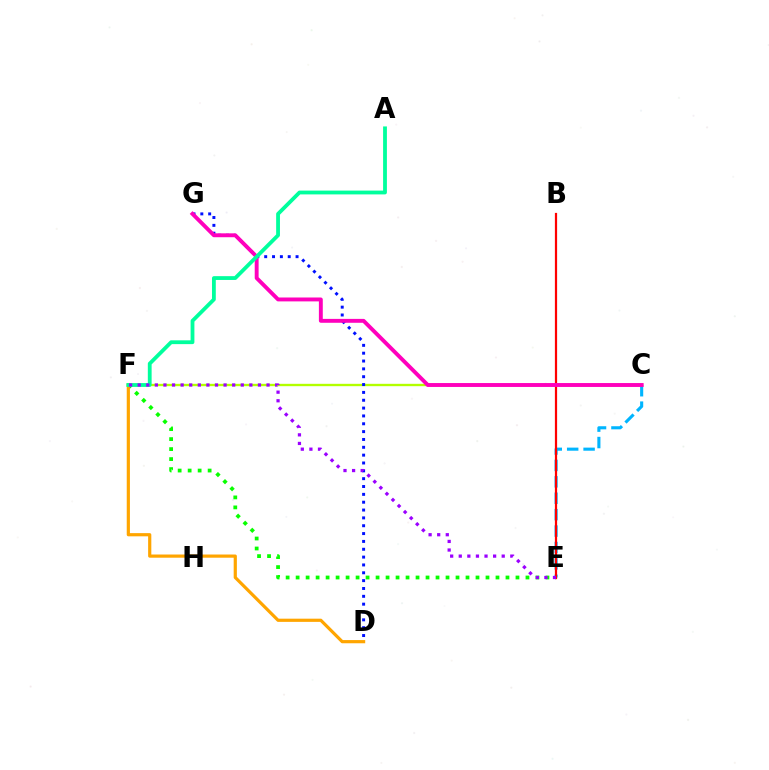{('C', 'E'): [{'color': '#00b5ff', 'line_style': 'dashed', 'thickness': 2.23}], ('E', 'F'): [{'color': '#08ff00', 'line_style': 'dotted', 'thickness': 2.72}, {'color': '#9b00ff', 'line_style': 'dotted', 'thickness': 2.33}], ('B', 'E'): [{'color': '#ff0000', 'line_style': 'solid', 'thickness': 1.6}], ('C', 'F'): [{'color': '#b3ff00', 'line_style': 'solid', 'thickness': 1.7}], ('D', 'F'): [{'color': '#ffa500', 'line_style': 'solid', 'thickness': 2.3}], ('D', 'G'): [{'color': '#0010ff', 'line_style': 'dotted', 'thickness': 2.13}], ('C', 'G'): [{'color': '#ff00bd', 'line_style': 'solid', 'thickness': 2.81}], ('A', 'F'): [{'color': '#00ff9d', 'line_style': 'solid', 'thickness': 2.74}]}